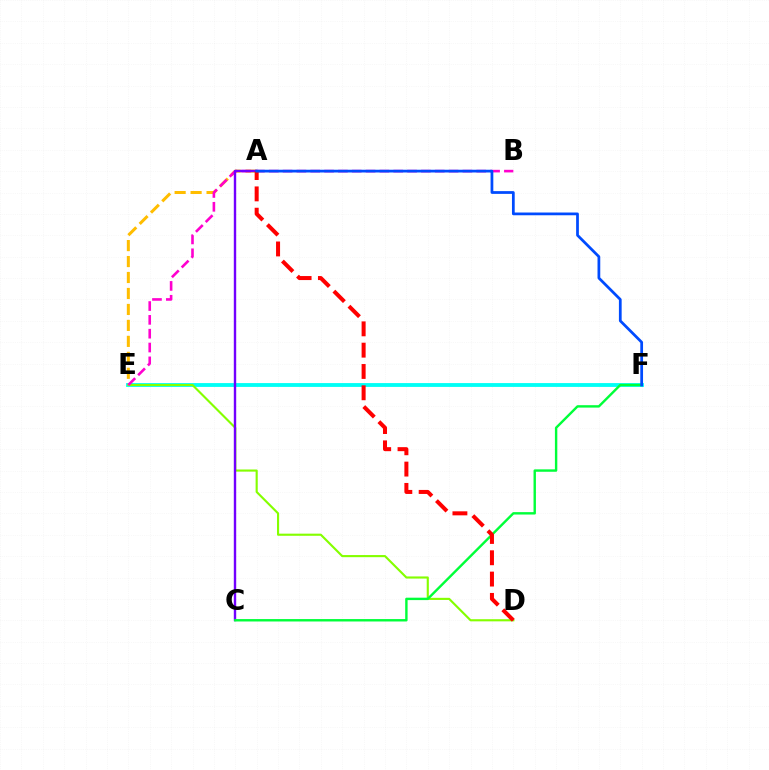{('A', 'E'): [{'color': '#ffbd00', 'line_style': 'dashed', 'thickness': 2.17}], ('E', 'F'): [{'color': '#00fff6', 'line_style': 'solid', 'thickness': 2.76}], ('D', 'E'): [{'color': '#84ff00', 'line_style': 'solid', 'thickness': 1.53}], ('B', 'E'): [{'color': '#ff00cf', 'line_style': 'dashed', 'thickness': 1.88}], ('A', 'C'): [{'color': '#7200ff', 'line_style': 'solid', 'thickness': 1.73}], ('C', 'F'): [{'color': '#00ff39', 'line_style': 'solid', 'thickness': 1.73}], ('A', 'D'): [{'color': '#ff0000', 'line_style': 'dashed', 'thickness': 2.9}], ('A', 'F'): [{'color': '#004bff', 'line_style': 'solid', 'thickness': 1.98}]}